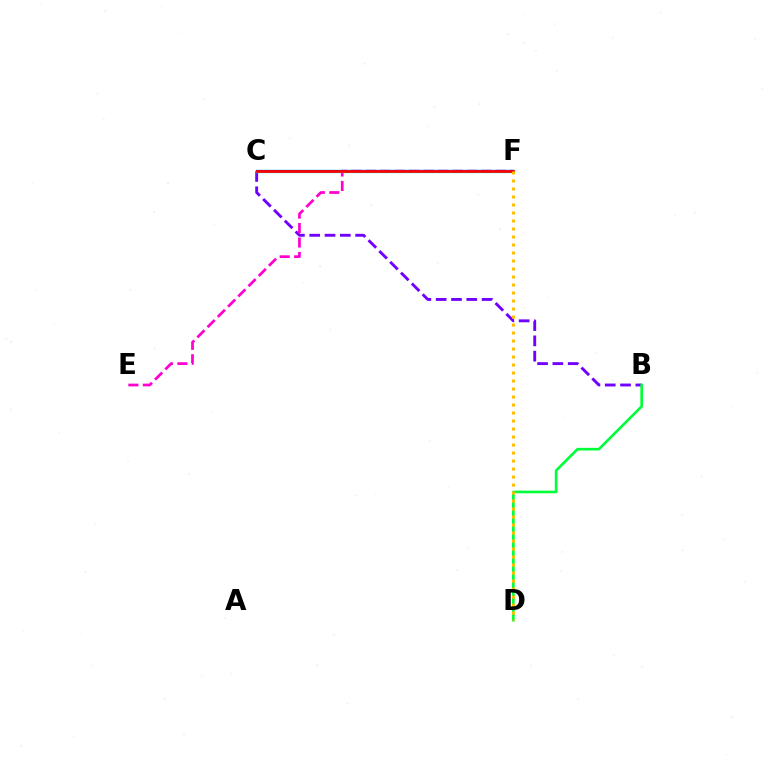{('C', 'F'): [{'color': '#84ff00', 'line_style': 'dashed', 'thickness': 2.07}, {'color': '#00fff6', 'line_style': 'solid', 'thickness': 2.39}, {'color': '#004bff', 'line_style': 'solid', 'thickness': 1.55}, {'color': '#ff0000', 'line_style': 'solid', 'thickness': 2.0}], ('B', 'C'): [{'color': '#7200ff', 'line_style': 'dashed', 'thickness': 2.08}], ('E', 'F'): [{'color': '#ff00cf', 'line_style': 'dashed', 'thickness': 1.97}], ('B', 'D'): [{'color': '#00ff39', 'line_style': 'solid', 'thickness': 1.9}], ('D', 'F'): [{'color': '#ffbd00', 'line_style': 'dotted', 'thickness': 2.17}]}